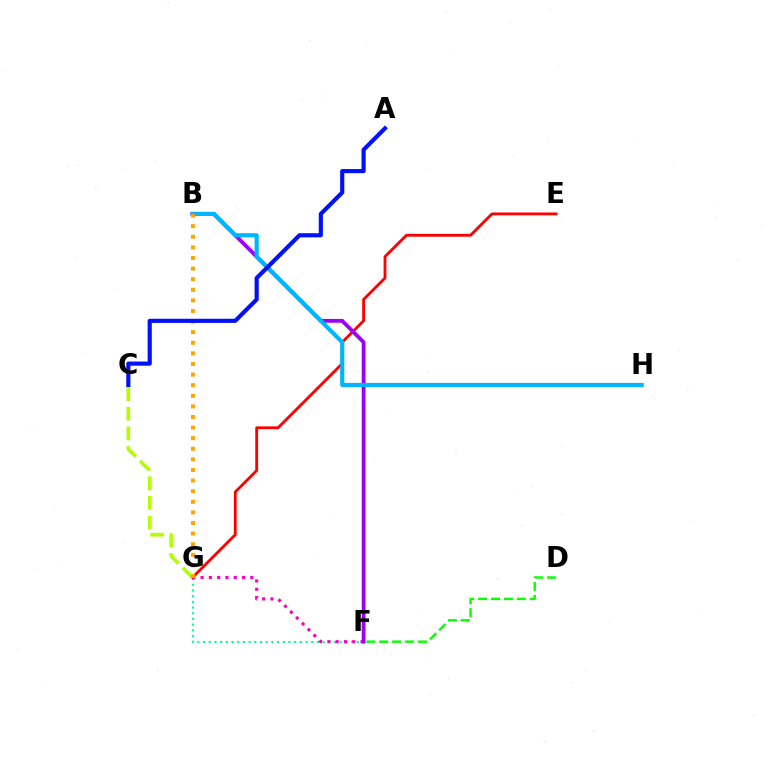{('F', 'G'): [{'color': '#00ff9d', 'line_style': 'dotted', 'thickness': 1.55}, {'color': '#ff00bd', 'line_style': 'dotted', 'thickness': 2.25}], ('E', 'G'): [{'color': '#ff0000', 'line_style': 'solid', 'thickness': 2.03}], ('D', 'F'): [{'color': '#08ff00', 'line_style': 'dashed', 'thickness': 1.75}], ('C', 'G'): [{'color': '#b3ff00', 'line_style': 'dashed', 'thickness': 2.66}], ('B', 'F'): [{'color': '#9b00ff', 'line_style': 'solid', 'thickness': 2.73}], ('B', 'H'): [{'color': '#00b5ff', 'line_style': 'solid', 'thickness': 3.0}], ('B', 'G'): [{'color': '#ffa500', 'line_style': 'dotted', 'thickness': 2.88}], ('A', 'C'): [{'color': '#0010ff', 'line_style': 'solid', 'thickness': 2.99}]}